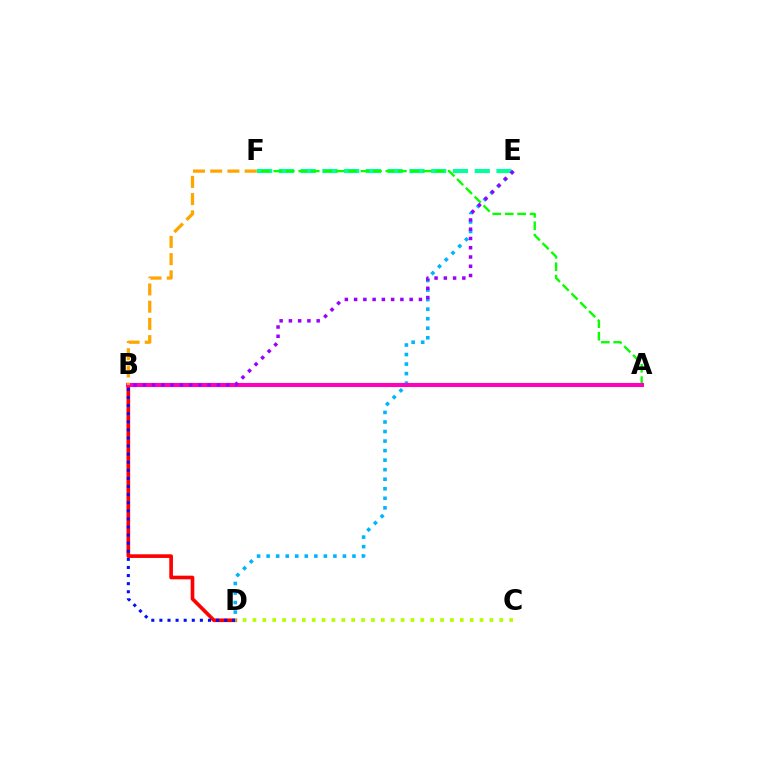{('E', 'F'): [{'color': '#00ff9d', 'line_style': 'dashed', 'thickness': 2.96}], ('D', 'E'): [{'color': '#00b5ff', 'line_style': 'dotted', 'thickness': 2.59}], ('B', 'D'): [{'color': '#ff0000', 'line_style': 'solid', 'thickness': 2.63}, {'color': '#0010ff', 'line_style': 'dotted', 'thickness': 2.2}], ('A', 'F'): [{'color': '#08ff00', 'line_style': 'dashed', 'thickness': 1.69}], ('A', 'B'): [{'color': '#ff00bd', 'line_style': 'solid', 'thickness': 2.93}], ('B', 'E'): [{'color': '#9b00ff', 'line_style': 'dotted', 'thickness': 2.52}], ('B', 'F'): [{'color': '#ffa500', 'line_style': 'dashed', 'thickness': 2.34}], ('C', 'D'): [{'color': '#b3ff00', 'line_style': 'dotted', 'thickness': 2.68}]}